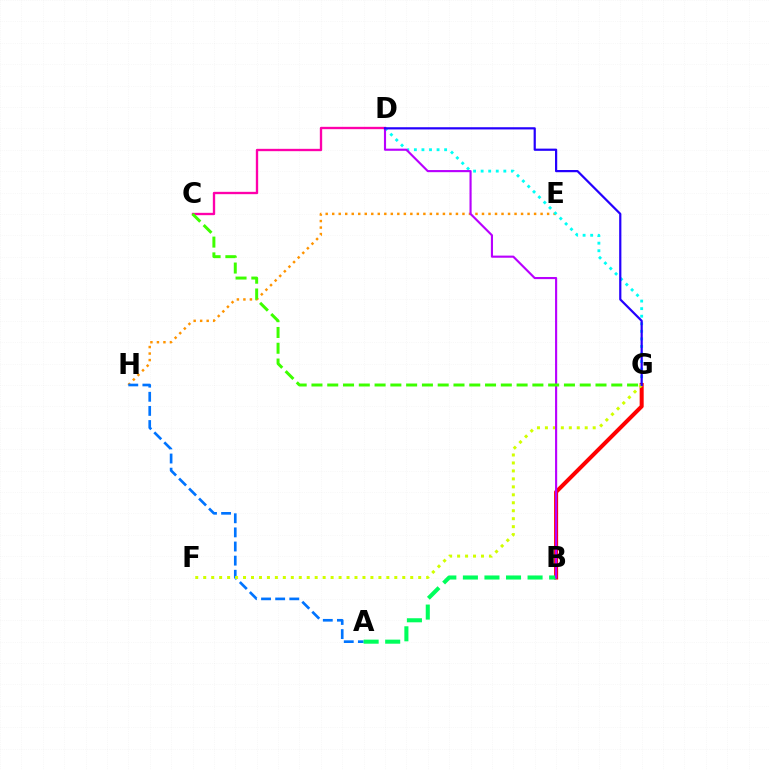{('E', 'H'): [{'color': '#ff9400', 'line_style': 'dotted', 'thickness': 1.77}], ('D', 'G'): [{'color': '#00fff6', 'line_style': 'dotted', 'thickness': 2.05}, {'color': '#2500ff', 'line_style': 'solid', 'thickness': 1.59}], ('A', 'H'): [{'color': '#0074ff', 'line_style': 'dashed', 'thickness': 1.92}], ('B', 'G'): [{'color': '#ff0000', 'line_style': 'solid', 'thickness': 2.9}], ('C', 'D'): [{'color': '#ff00ac', 'line_style': 'solid', 'thickness': 1.69}], ('F', 'G'): [{'color': '#d1ff00', 'line_style': 'dotted', 'thickness': 2.16}], ('A', 'B'): [{'color': '#00ff5c', 'line_style': 'dashed', 'thickness': 2.93}], ('B', 'D'): [{'color': '#b900ff', 'line_style': 'solid', 'thickness': 1.53}], ('C', 'G'): [{'color': '#3dff00', 'line_style': 'dashed', 'thickness': 2.14}]}